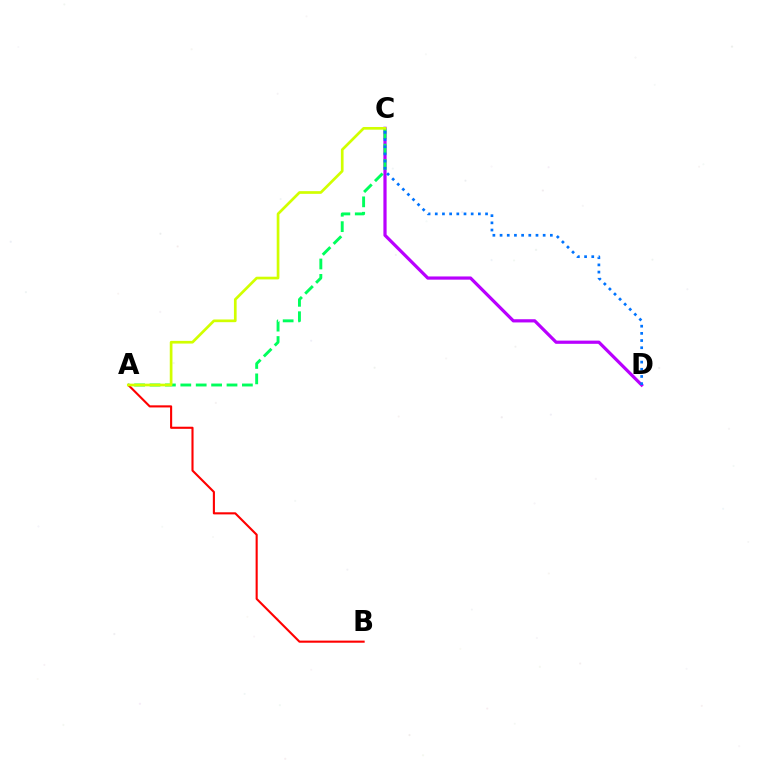{('C', 'D'): [{'color': '#b900ff', 'line_style': 'solid', 'thickness': 2.31}, {'color': '#0074ff', 'line_style': 'dotted', 'thickness': 1.95}], ('A', 'C'): [{'color': '#00ff5c', 'line_style': 'dashed', 'thickness': 2.09}, {'color': '#d1ff00', 'line_style': 'solid', 'thickness': 1.94}], ('A', 'B'): [{'color': '#ff0000', 'line_style': 'solid', 'thickness': 1.52}]}